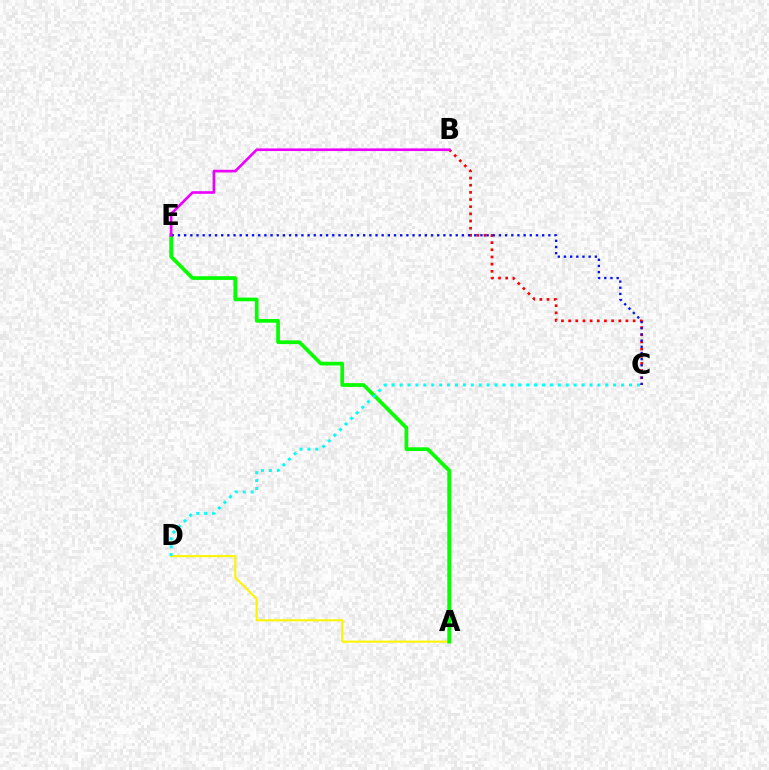{('A', 'D'): [{'color': '#fcf500', 'line_style': 'solid', 'thickness': 1.5}], ('B', 'C'): [{'color': '#ff0000', 'line_style': 'dotted', 'thickness': 1.95}], ('A', 'E'): [{'color': '#08ff00', 'line_style': 'solid', 'thickness': 2.69}], ('C', 'D'): [{'color': '#00fff6', 'line_style': 'dotted', 'thickness': 2.15}], ('C', 'E'): [{'color': '#0010ff', 'line_style': 'dotted', 'thickness': 1.68}], ('B', 'E'): [{'color': '#ee00ff', 'line_style': 'solid', 'thickness': 1.91}]}